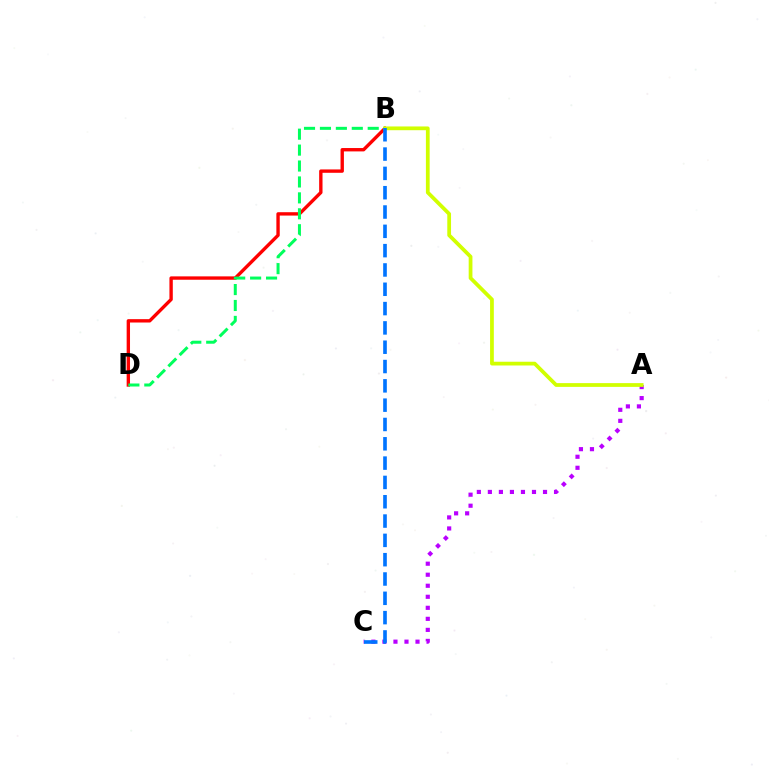{('A', 'C'): [{'color': '#b900ff', 'line_style': 'dotted', 'thickness': 3.0}], ('B', 'D'): [{'color': '#ff0000', 'line_style': 'solid', 'thickness': 2.42}, {'color': '#00ff5c', 'line_style': 'dashed', 'thickness': 2.16}], ('A', 'B'): [{'color': '#d1ff00', 'line_style': 'solid', 'thickness': 2.7}], ('B', 'C'): [{'color': '#0074ff', 'line_style': 'dashed', 'thickness': 2.62}]}